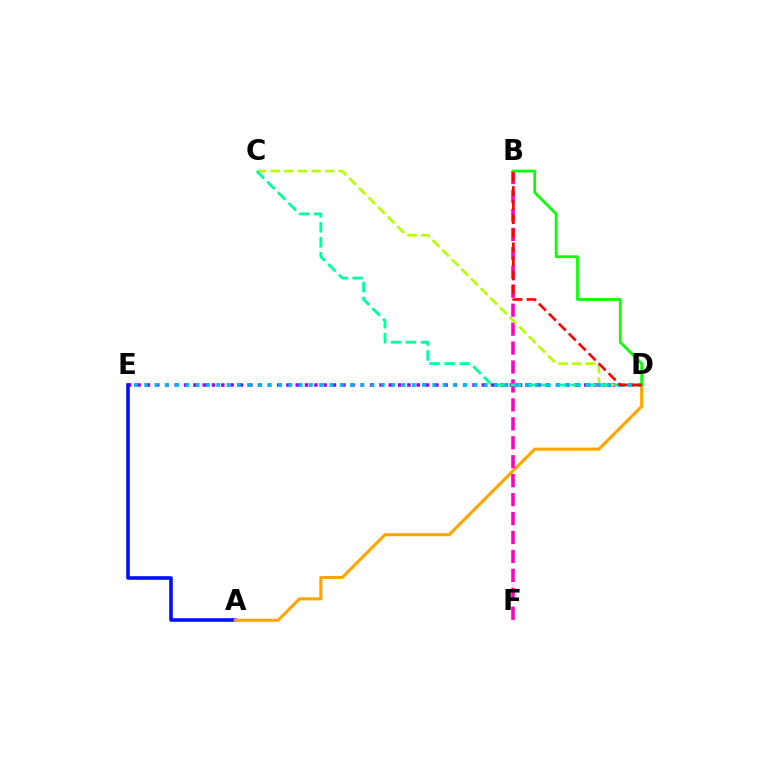{('D', 'E'): [{'color': '#9b00ff', 'line_style': 'dotted', 'thickness': 2.53}, {'color': '#00b5ff', 'line_style': 'dotted', 'thickness': 2.8}], ('A', 'E'): [{'color': '#0010ff', 'line_style': 'solid', 'thickness': 2.6}], ('A', 'D'): [{'color': '#ffa500', 'line_style': 'solid', 'thickness': 2.21}], ('B', 'F'): [{'color': '#ff00bd', 'line_style': 'dashed', 'thickness': 2.57}], ('C', 'D'): [{'color': '#b3ff00', 'line_style': 'dashed', 'thickness': 1.85}, {'color': '#00ff9d', 'line_style': 'dashed', 'thickness': 2.04}], ('B', 'D'): [{'color': '#08ff00', 'line_style': 'solid', 'thickness': 1.98}, {'color': '#ff0000', 'line_style': 'dashed', 'thickness': 1.91}]}